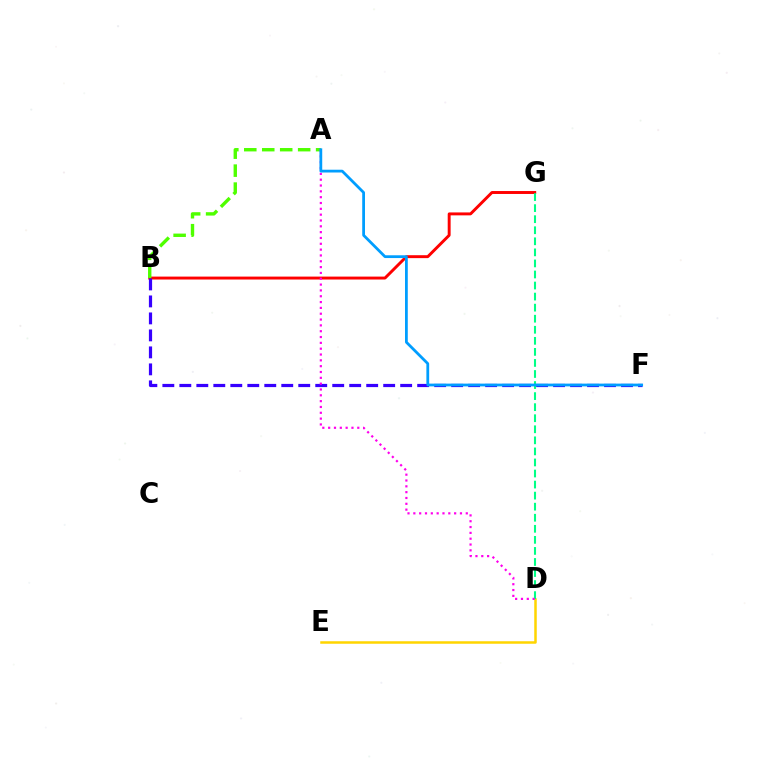{('B', 'G'): [{'color': '#ff0000', 'line_style': 'solid', 'thickness': 2.11}], ('D', 'E'): [{'color': '#ffd500', 'line_style': 'solid', 'thickness': 1.81}], ('B', 'F'): [{'color': '#3700ff', 'line_style': 'dashed', 'thickness': 2.31}], ('A', 'B'): [{'color': '#4fff00', 'line_style': 'dashed', 'thickness': 2.44}], ('D', 'G'): [{'color': '#00ff86', 'line_style': 'dashed', 'thickness': 1.5}], ('A', 'D'): [{'color': '#ff00ed', 'line_style': 'dotted', 'thickness': 1.58}], ('A', 'F'): [{'color': '#009eff', 'line_style': 'solid', 'thickness': 2.0}]}